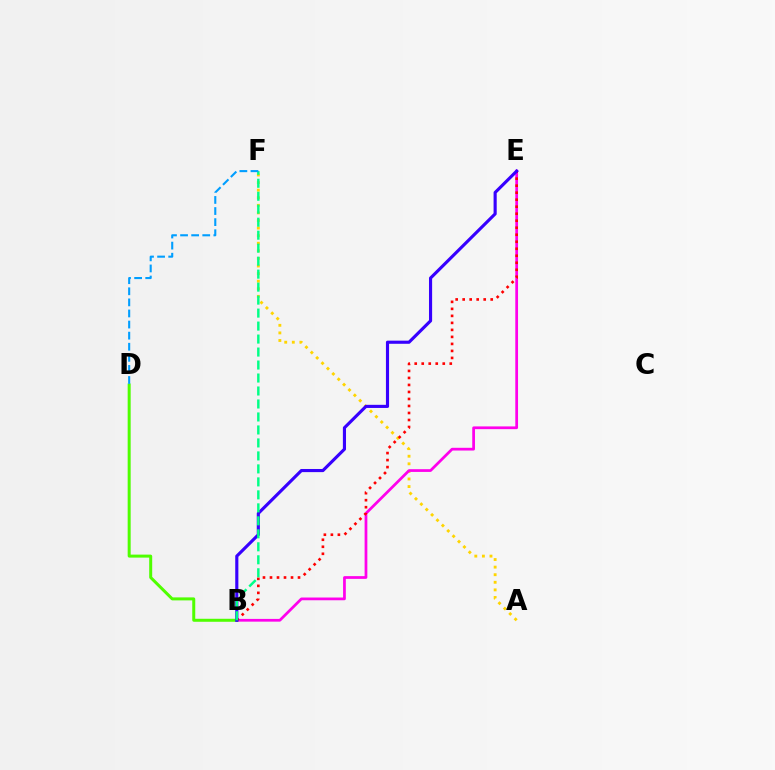{('A', 'F'): [{'color': '#ffd500', 'line_style': 'dotted', 'thickness': 2.06}], ('B', 'E'): [{'color': '#ff00ed', 'line_style': 'solid', 'thickness': 1.97}, {'color': '#ff0000', 'line_style': 'dotted', 'thickness': 1.9}, {'color': '#3700ff', 'line_style': 'solid', 'thickness': 2.25}], ('B', 'D'): [{'color': '#4fff00', 'line_style': 'solid', 'thickness': 2.16}], ('B', 'F'): [{'color': '#00ff86', 'line_style': 'dashed', 'thickness': 1.76}], ('D', 'F'): [{'color': '#009eff', 'line_style': 'dashed', 'thickness': 1.51}]}